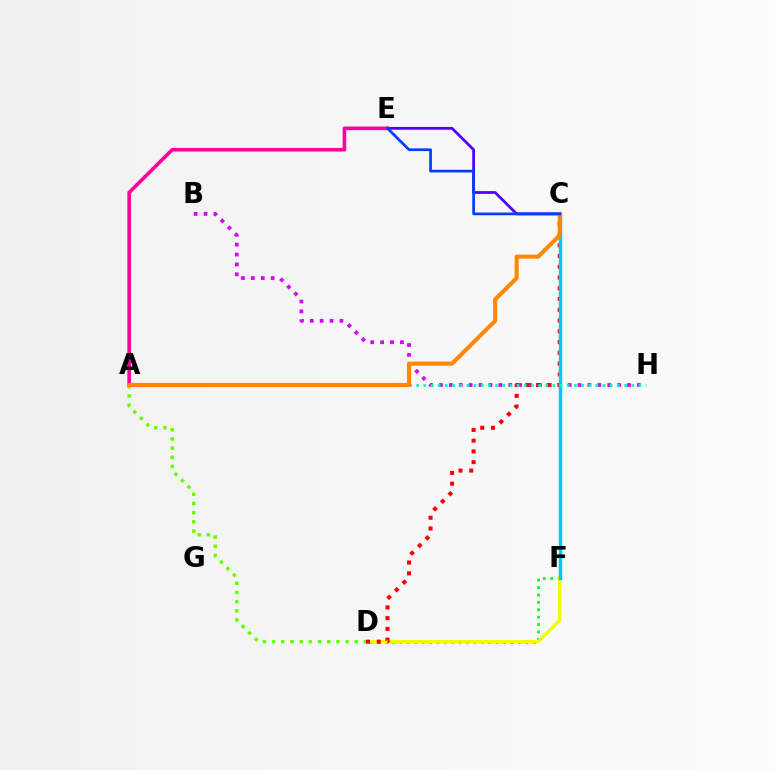{('D', 'F'): [{'color': '#00ff27', 'line_style': 'dotted', 'thickness': 2.01}, {'color': '#eeff00', 'line_style': 'solid', 'thickness': 2.38}], ('B', 'H'): [{'color': '#d600ff', 'line_style': 'dotted', 'thickness': 2.69}], ('C', 'D'): [{'color': '#ff0000', 'line_style': 'dotted', 'thickness': 2.92}], ('C', 'E'): [{'color': '#4f00ff', 'line_style': 'solid', 'thickness': 1.99}, {'color': '#003fff', 'line_style': 'solid', 'thickness': 1.96}], ('C', 'F'): [{'color': '#00c7ff', 'line_style': 'solid', 'thickness': 2.47}], ('A', 'E'): [{'color': '#ff00a0', 'line_style': 'solid', 'thickness': 2.6}], ('A', 'D'): [{'color': '#66ff00', 'line_style': 'dotted', 'thickness': 2.5}], ('A', 'H'): [{'color': '#00ffaf', 'line_style': 'dotted', 'thickness': 1.95}], ('A', 'C'): [{'color': '#ff8800', 'line_style': 'solid', 'thickness': 2.96}]}